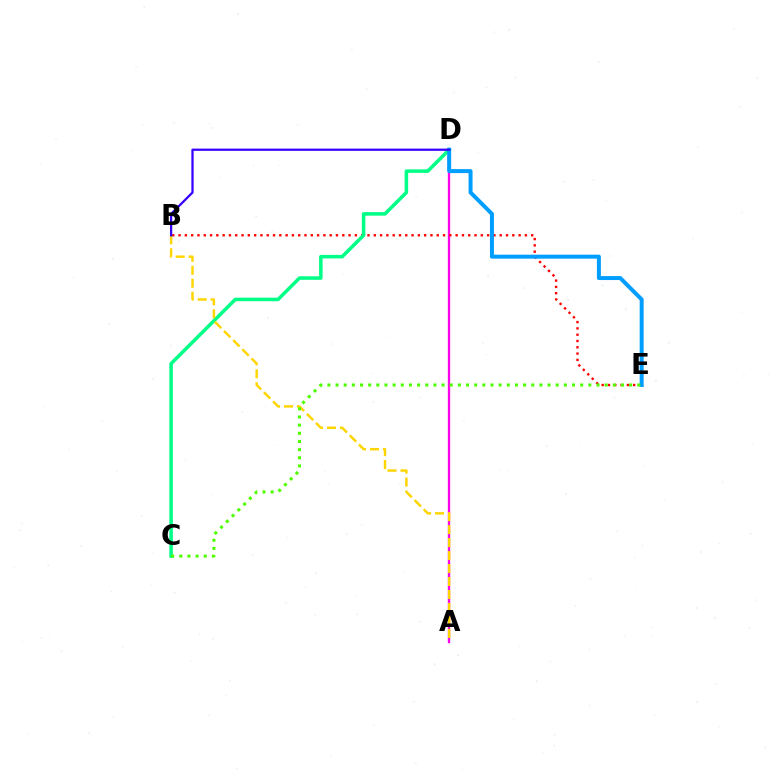{('A', 'D'): [{'color': '#ff00ed', 'line_style': 'solid', 'thickness': 1.68}], ('B', 'E'): [{'color': '#ff0000', 'line_style': 'dotted', 'thickness': 1.71}], ('C', 'D'): [{'color': '#00ff86', 'line_style': 'solid', 'thickness': 2.54}], ('A', 'B'): [{'color': '#ffd500', 'line_style': 'dashed', 'thickness': 1.76}], ('D', 'E'): [{'color': '#009eff', 'line_style': 'solid', 'thickness': 2.86}], ('B', 'D'): [{'color': '#3700ff', 'line_style': 'solid', 'thickness': 1.63}], ('C', 'E'): [{'color': '#4fff00', 'line_style': 'dotted', 'thickness': 2.22}]}